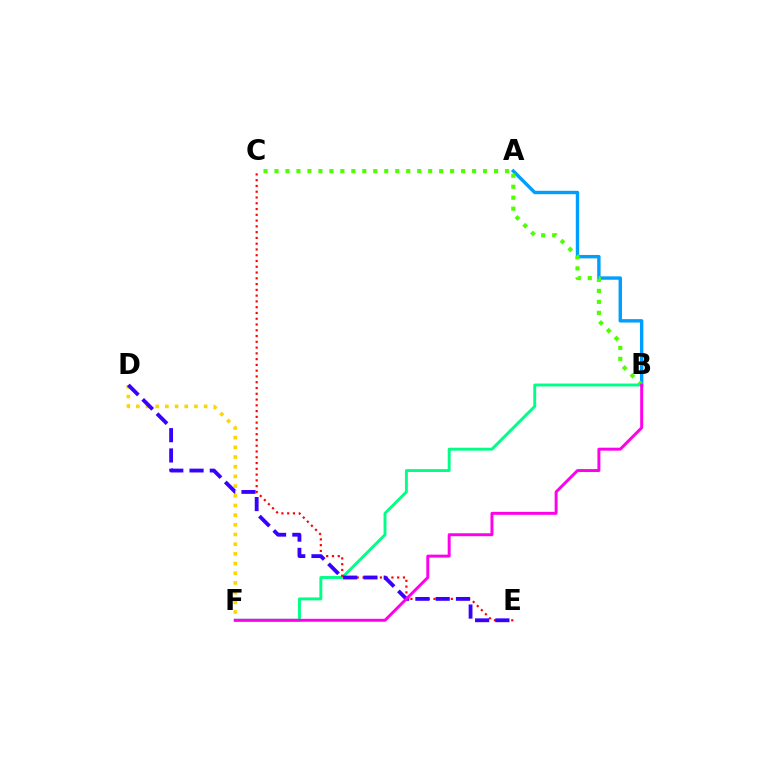{('A', 'B'): [{'color': '#009eff', 'line_style': 'solid', 'thickness': 2.45}], ('B', 'C'): [{'color': '#4fff00', 'line_style': 'dotted', 'thickness': 2.98}], ('D', 'F'): [{'color': '#ffd500', 'line_style': 'dotted', 'thickness': 2.63}], ('B', 'F'): [{'color': '#00ff86', 'line_style': 'solid', 'thickness': 2.09}, {'color': '#ff00ed', 'line_style': 'solid', 'thickness': 2.12}], ('C', 'E'): [{'color': '#ff0000', 'line_style': 'dotted', 'thickness': 1.57}], ('D', 'E'): [{'color': '#3700ff', 'line_style': 'dashed', 'thickness': 2.75}]}